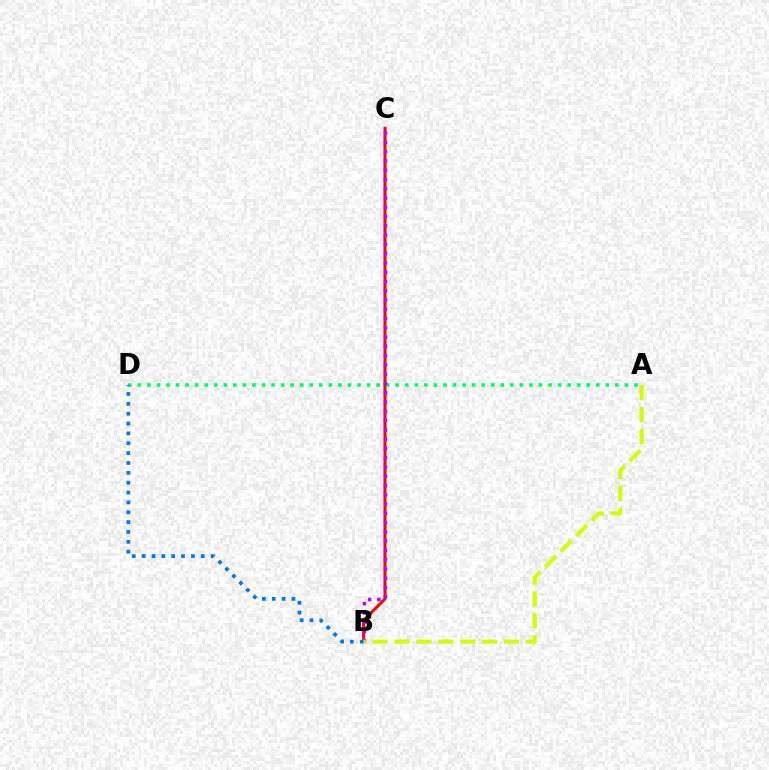{('B', 'C'): [{'color': '#ff0000', 'line_style': 'solid', 'thickness': 2.17}, {'color': '#b900ff', 'line_style': 'dotted', 'thickness': 2.52}], ('A', 'D'): [{'color': '#00ff5c', 'line_style': 'dotted', 'thickness': 2.59}], ('B', 'D'): [{'color': '#0074ff', 'line_style': 'dotted', 'thickness': 2.68}], ('A', 'B'): [{'color': '#d1ff00', 'line_style': 'dashed', 'thickness': 2.98}]}